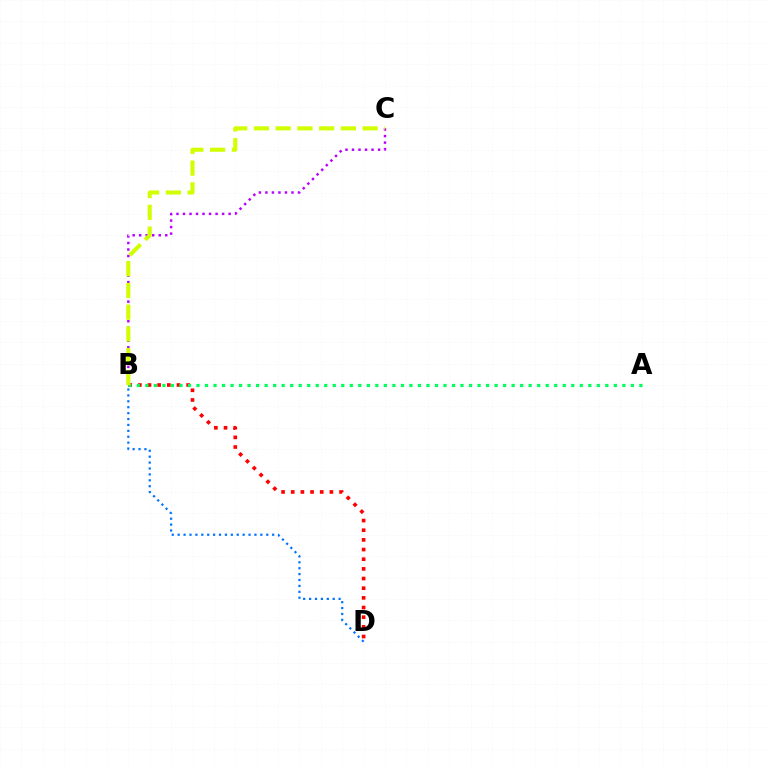{('B', 'D'): [{'color': '#ff0000', 'line_style': 'dotted', 'thickness': 2.63}, {'color': '#0074ff', 'line_style': 'dotted', 'thickness': 1.6}], ('B', 'C'): [{'color': '#b900ff', 'line_style': 'dotted', 'thickness': 1.77}, {'color': '#d1ff00', 'line_style': 'dashed', 'thickness': 2.95}], ('A', 'B'): [{'color': '#00ff5c', 'line_style': 'dotted', 'thickness': 2.31}]}